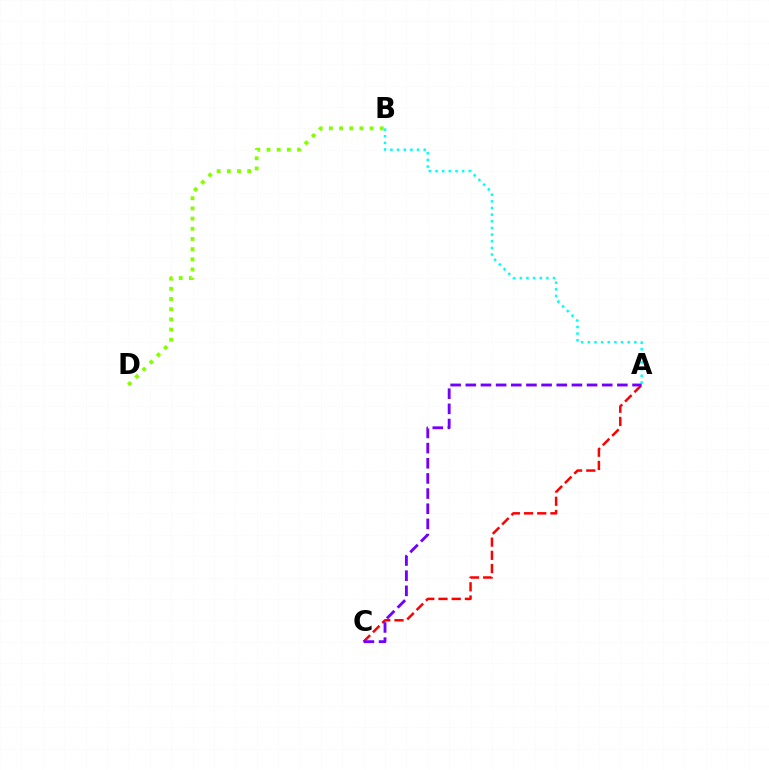{('A', 'C'): [{'color': '#ff0000', 'line_style': 'dashed', 'thickness': 1.8}, {'color': '#7200ff', 'line_style': 'dashed', 'thickness': 2.06}], ('A', 'B'): [{'color': '#00fff6', 'line_style': 'dotted', 'thickness': 1.81}], ('B', 'D'): [{'color': '#84ff00', 'line_style': 'dotted', 'thickness': 2.77}]}